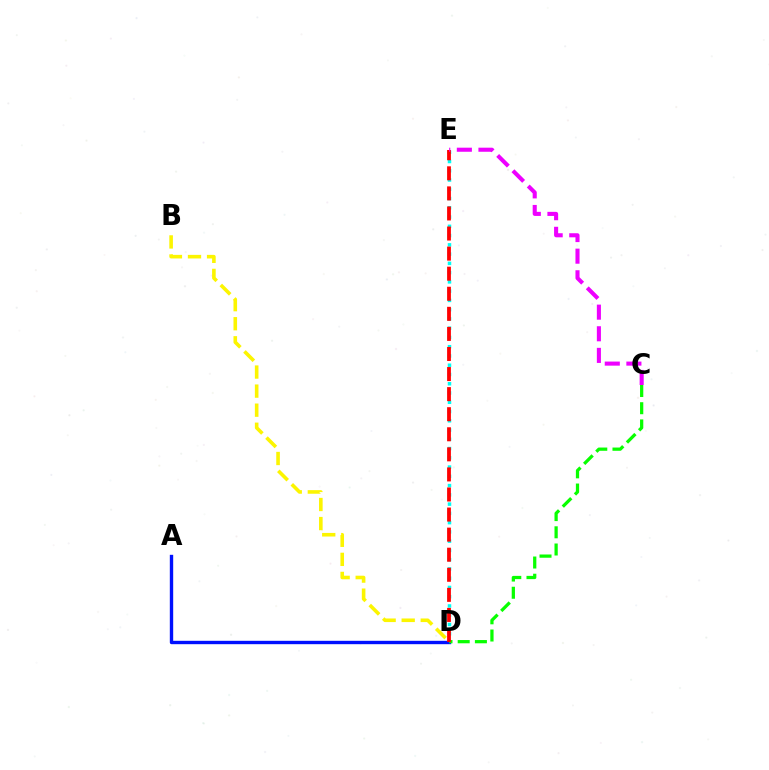{('B', 'D'): [{'color': '#fcf500', 'line_style': 'dashed', 'thickness': 2.59}], ('D', 'E'): [{'color': '#00fff6', 'line_style': 'dotted', 'thickness': 2.52}, {'color': '#ff0000', 'line_style': 'dashed', 'thickness': 2.73}], ('A', 'D'): [{'color': '#0010ff', 'line_style': 'solid', 'thickness': 2.43}], ('C', 'D'): [{'color': '#08ff00', 'line_style': 'dashed', 'thickness': 2.34}], ('C', 'E'): [{'color': '#ee00ff', 'line_style': 'dashed', 'thickness': 2.94}]}